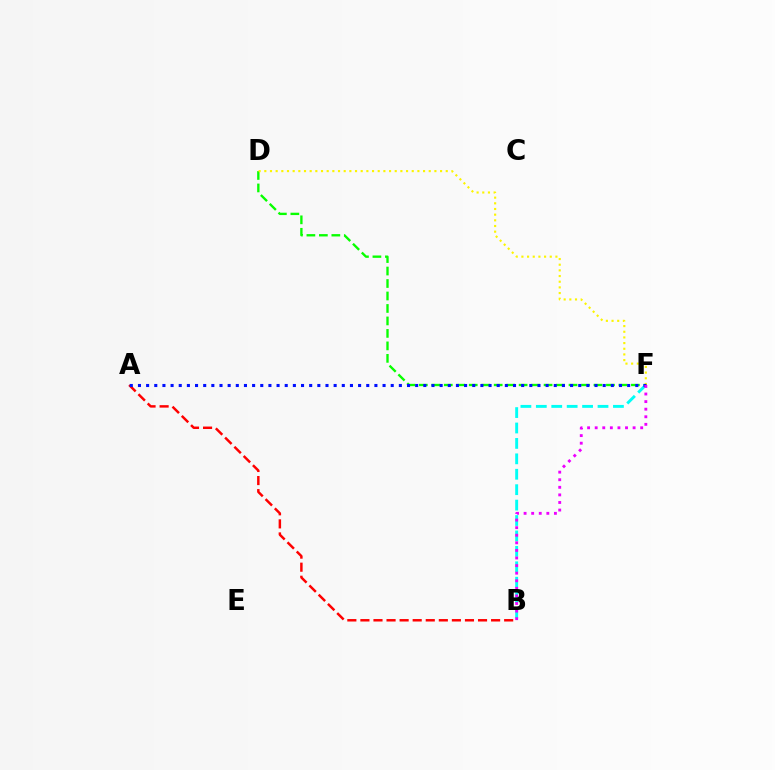{('D', 'F'): [{'color': '#08ff00', 'line_style': 'dashed', 'thickness': 1.69}, {'color': '#fcf500', 'line_style': 'dotted', 'thickness': 1.54}], ('A', 'B'): [{'color': '#ff0000', 'line_style': 'dashed', 'thickness': 1.78}], ('B', 'F'): [{'color': '#00fff6', 'line_style': 'dashed', 'thickness': 2.09}, {'color': '#ee00ff', 'line_style': 'dotted', 'thickness': 2.06}], ('A', 'F'): [{'color': '#0010ff', 'line_style': 'dotted', 'thickness': 2.22}]}